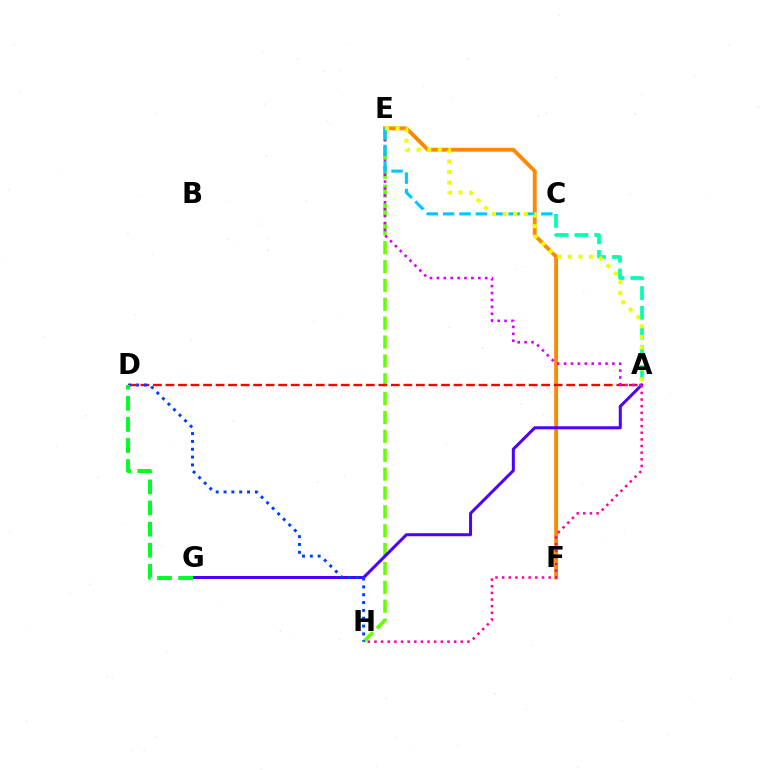{('A', 'C'): [{'color': '#00ffaf', 'line_style': 'dashed', 'thickness': 2.69}], ('E', 'F'): [{'color': '#ff8800', 'line_style': 'solid', 'thickness': 2.79}], ('E', 'H'): [{'color': '#66ff00', 'line_style': 'dashed', 'thickness': 2.56}], ('A', 'G'): [{'color': '#4f00ff', 'line_style': 'solid', 'thickness': 2.17}], ('A', 'D'): [{'color': '#ff0000', 'line_style': 'dashed', 'thickness': 1.7}], ('D', 'H'): [{'color': '#003fff', 'line_style': 'dotted', 'thickness': 2.13}], ('A', 'H'): [{'color': '#ff00a0', 'line_style': 'dotted', 'thickness': 1.8}], ('A', 'E'): [{'color': '#d600ff', 'line_style': 'dotted', 'thickness': 1.88}, {'color': '#eeff00', 'line_style': 'dotted', 'thickness': 2.88}], ('C', 'E'): [{'color': '#00c7ff', 'line_style': 'dashed', 'thickness': 2.22}], ('D', 'G'): [{'color': '#00ff27', 'line_style': 'dashed', 'thickness': 2.87}]}